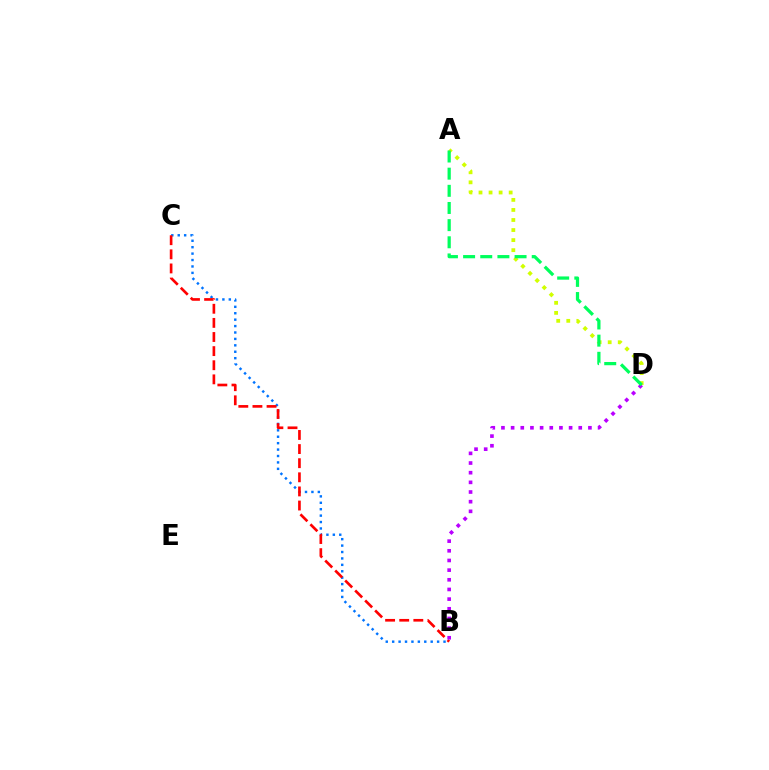{('B', 'C'): [{'color': '#0074ff', 'line_style': 'dotted', 'thickness': 1.74}, {'color': '#ff0000', 'line_style': 'dashed', 'thickness': 1.92}], ('A', 'D'): [{'color': '#d1ff00', 'line_style': 'dotted', 'thickness': 2.73}, {'color': '#00ff5c', 'line_style': 'dashed', 'thickness': 2.33}], ('B', 'D'): [{'color': '#b900ff', 'line_style': 'dotted', 'thickness': 2.63}]}